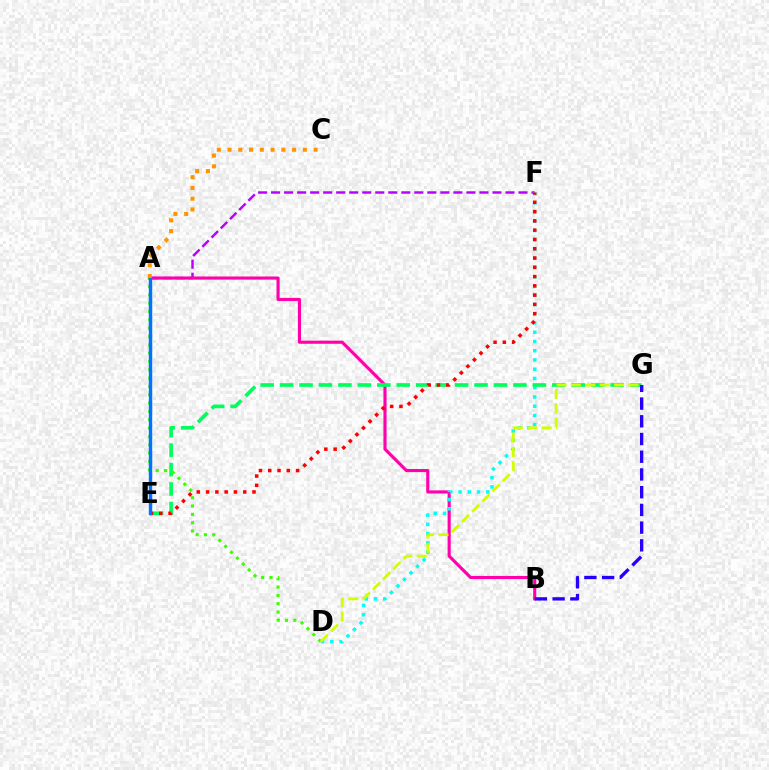{('A', 'F'): [{'color': '#b900ff', 'line_style': 'dashed', 'thickness': 1.77}], ('A', 'B'): [{'color': '#ff00ac', 'line_style': 'solid', 'thickness': 2.24}], ('D', 'F'): [{'color': '#00fff6', 'line_style': 'dotted', 'thickness': 2.51}], ('E', 'G'): [{'color': '#00ff5c', 'line_style': 'dashed', 'thickness': 2.64}], ('A', 'D'): [{'color': '#3dff00', 'line_style': 'dotted', 'thickness': 2.26}], ('E', 'F'): [{'color': '#ff0000', 'line_style': 'dotted', 'thickness': 2.52}], ('A', 'E'): [{'color': '#0074ff', 'line_style': 'solid', 'thickness': 2.46}], ('B', 'G'): [{'color': '#2500ff', 'line_style': 'dashed', 'thickness': 2.41}], ('D', 'G'): [{'color': '#d1ff00', 'line_style': 'dashed', 'thickness': 1.95}], ('A', 'C'): [{'color': '#ff9400', 'line_style': 'dotted', 'thickness': 2.92}]}